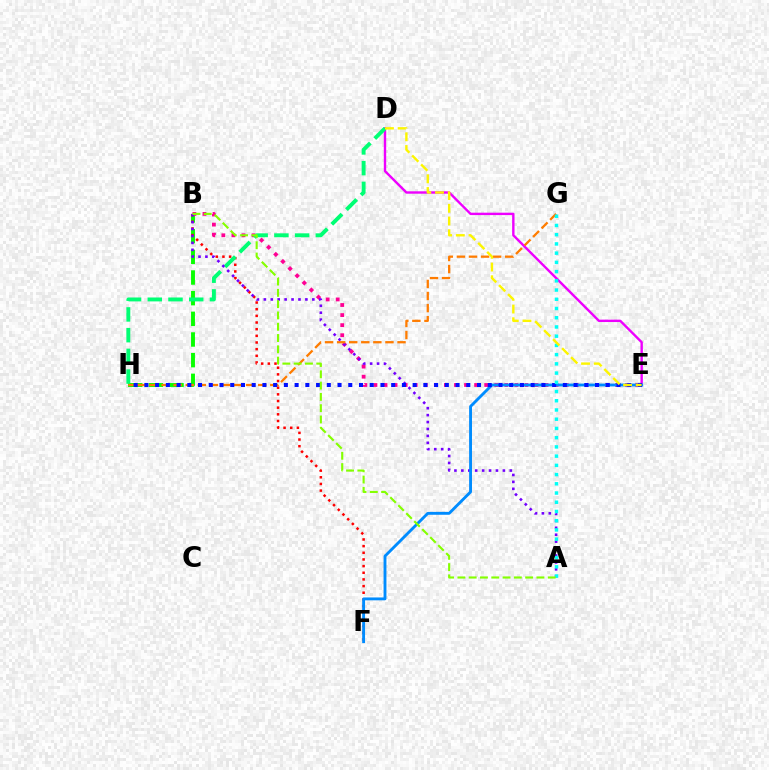{('D', 'E'): [{'color': '#ee00ff', 'line_style': 'solid', 'thickness': 1.72}, {'color': '#fcf500', 'line_style': 'dashed', 'thickness': 1.73}], ('B', 'H'): [{'color': '#08ff00', 'line_style': 'dashed', 'thickness': 2.81}], ('B', 'F'): [{'color': '#ff0000', 'line_style': 'dotted', 'thickness': 1.81}], ('B', 'E'): [{'color': '#ff0094', 'line_style': 'dotted', 'thickness': 2.74}], ('D', 'H'): [{'color': '#00ff74', 'line_style': 'dashed', 'thickness': 2.81}], ('A', 'B'): [{'color': '#7200ff', 'line_style': 'dotted', 'thickness': 1.88}, {'color': '#84ff00', 'line_style': 'dashed', 'thickness': 1.53}], ('E', 'F'): [{'color': '#008cff', 'line_style': 'solid', 'thickness': 2.07}], ('G', 'H'): [{'color': '#ff7c00', 'line_style': 'dashed', 'thickness': 1.64}], ('E', 'H'): [{'color': '#0010ff', 'line_style': 'dotted', 'thickness': 2.92}], ('A', 'G'): [{'color': '#00fff6', 'line_style': 'dotted', 'thickness': 2.51}]}